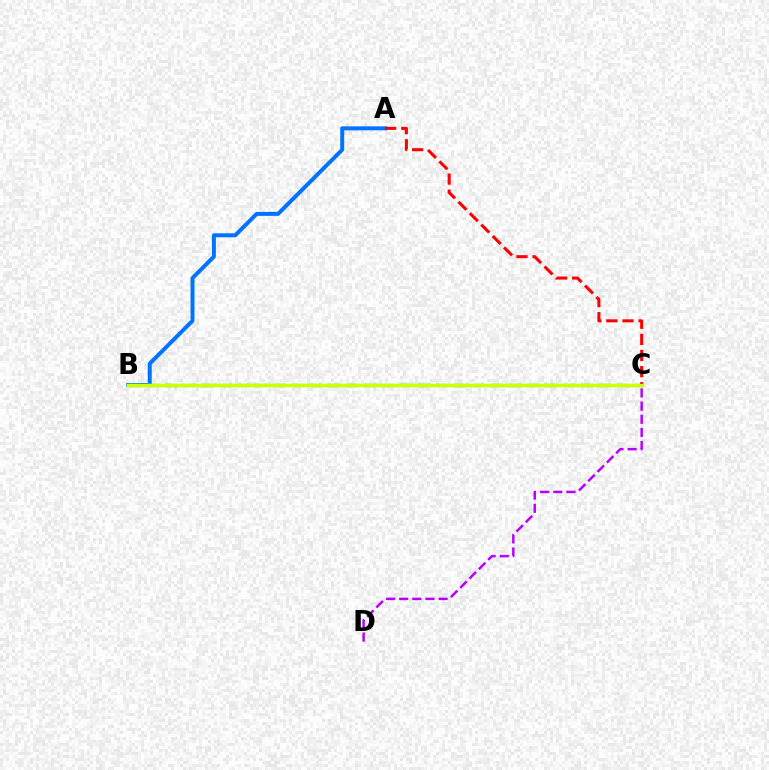{('A', 'B'): [{'color': '#0074ff', 'line_style': 'solid', 'thickness': 2.86}], ('B', 'C'): [{'color': '#00ff5c', 'line_style': 'dashed', 'thickness': 2.46}, {'color': '#d1ff00', 'line_style': 'solid', 'thickness': 2.43}], ('C', 'D'): [{'color': '#b900ff', 'line_style': 'dashed', 'thickness': 1.79}], ('A', 'C'): [{'color': '#ff0000', 'line_style': 'dashed', 'thickness': 2.19}]}